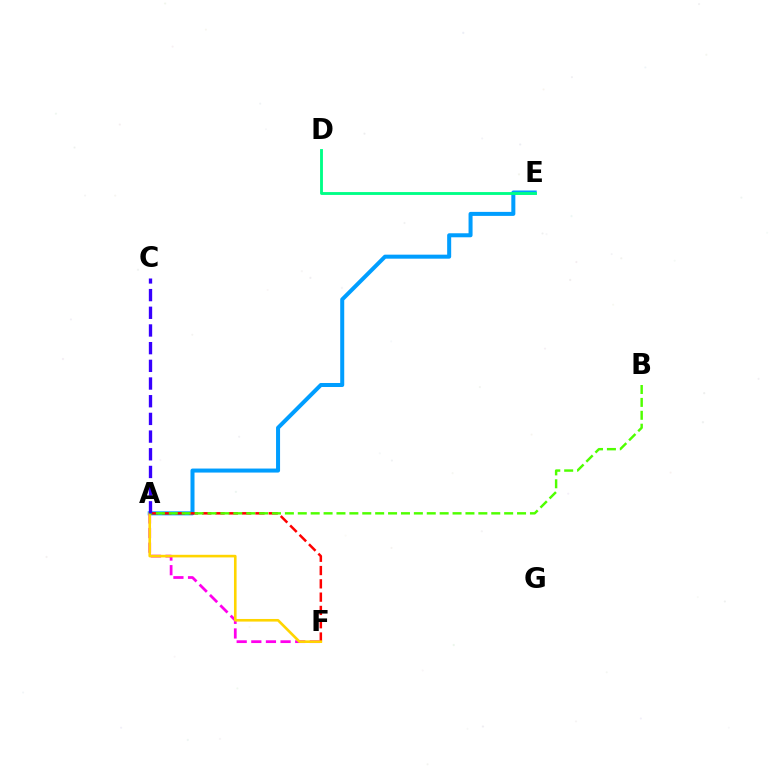{('A', 'E'): [{'color': '#009eff', 'line_style': 'solid', 'thickness': 2.89}], ('A', 'F'): [{'color': '#ff0000', 'line_style': 'dashed', 'thickness': 1.81}, {'color': '#ff00ed', 'line_style': 'dashed', 'thickness': 1.99}, {'color': '#ffd500', 'line_style': 'solid', 'thickness': 1.88}], ('A', 'B'): [{'color': '#4fff00', 'line_style': 'dashed', 'thickness': 1.75}], ('D', 'E'): [{'color': '#00ff86', 'line_style': 'solid', 'thickness': 2.06}], ('A', 'C'): [{'color': '#3700ff', 'line_style': 'dashed', 'thickness': 2.4}]}